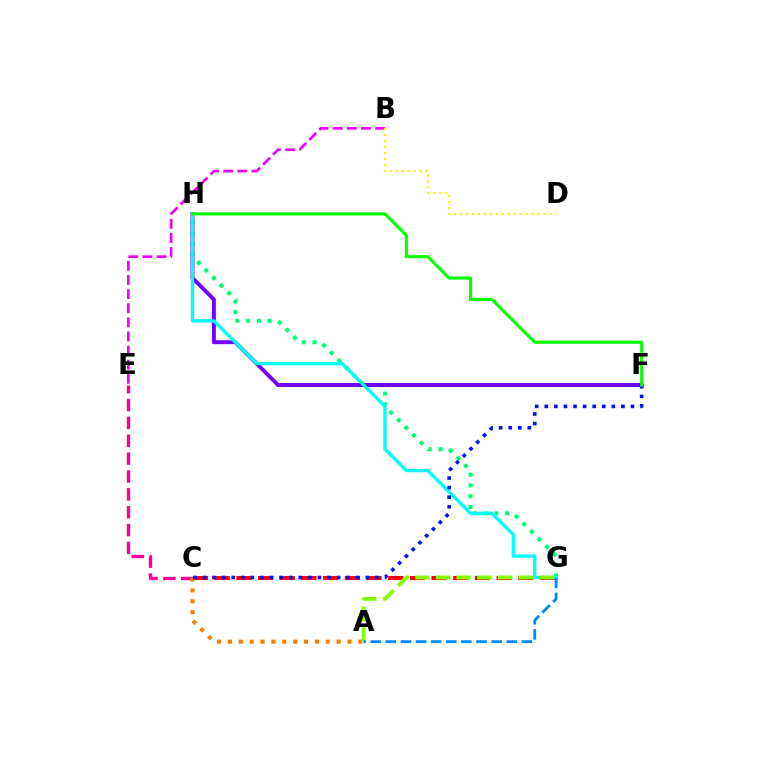{('C', 'E'): [{'color': '#ff0094', 'line_style': 'dashed', 'thickness': 2.43}], ('G', 'H'): [{'color': '#00ff74', 'line_style': 'dotted', 'thickness': 2.92}, {'color': '#00fff6', 'line_style': 'solid', 'thickness': 2.41}], ('C', 'G'): [{'color': '#ff0000', 'line_style': 'dashed', 'thickness': 2.95}], ('F', 'H'): [{'color': '#7200ff', 'line_style': 'solid', 'thickness': 2.83}, {'color': '#08ff00', 'line_style': 'solid', 'thickness': 2.24}], ('B', 'E'): [{'color': '#ee00ff', 'line_style': 'dashed', 'thickness': 1.92}], ('B', 'D'): [{'color': '#fcf500', 'line_style': 'dotted', 'thickness': 1.62}], ('A', 'C'): [{'color': '#ff7c00', 'line_style': 'dotted', 'thickness': 2.95}], ('C', 'F'): [{'color': '#0010ff', 'line_style': 'dotted', 'thickness': 2.6}], ('A', 'G'): [{'color': '#84ff00', 'line_style': 'dashed', 'thickness': 2.81}, {'color': '#008cff', 'line_style': 'dashed', 'thickness': 2.05}]}